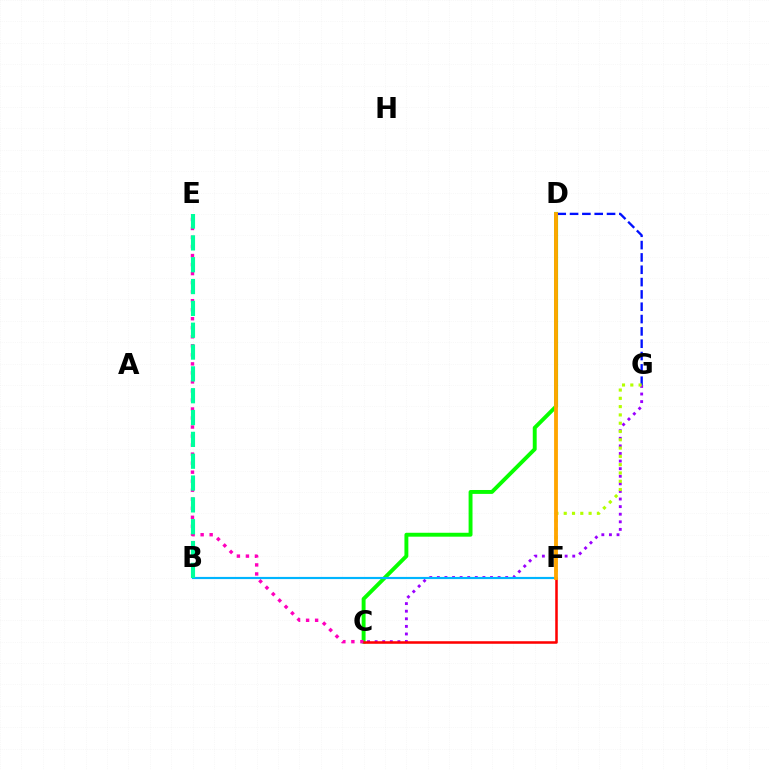{('C', 'G'): [{'color': '#9b00ff', 'line_style': 'dotted', 'thickness': 2.06}], ('C', 'D'): [{'color': '#08ff00', 'line_style': 'solid', 'thickness': 2.81}], ('C', 'E'): [{'color': '#ff00bd', 'line_style': 'dotted', 'thickness': 2.45}], ('D', 'G'): [{'color': '#0010ff', 'line_style': 'dashed', 'thickness': 1.67}], ('B', 'F'): [{'color': '#00b5ff', 'line_style': 'solid', 'thickness': 1.57}], ('F', 'G'): [{'color': '#b3ff00', 'line_style': 'dotted', 'thickness': 2.25}], ('C', 'F'): [{'color': '#ff0000', 'line_style': 'solid', 'thickness': 1.83}], ('B', 'E'): [{'color': '#00ff9d', 'line_style': 'dashed', 'thickness': 2.97}], ('D', 'F'): [{'color': '#ffa500', 'line_style': 'solid', 'thickness': 2.76}]}